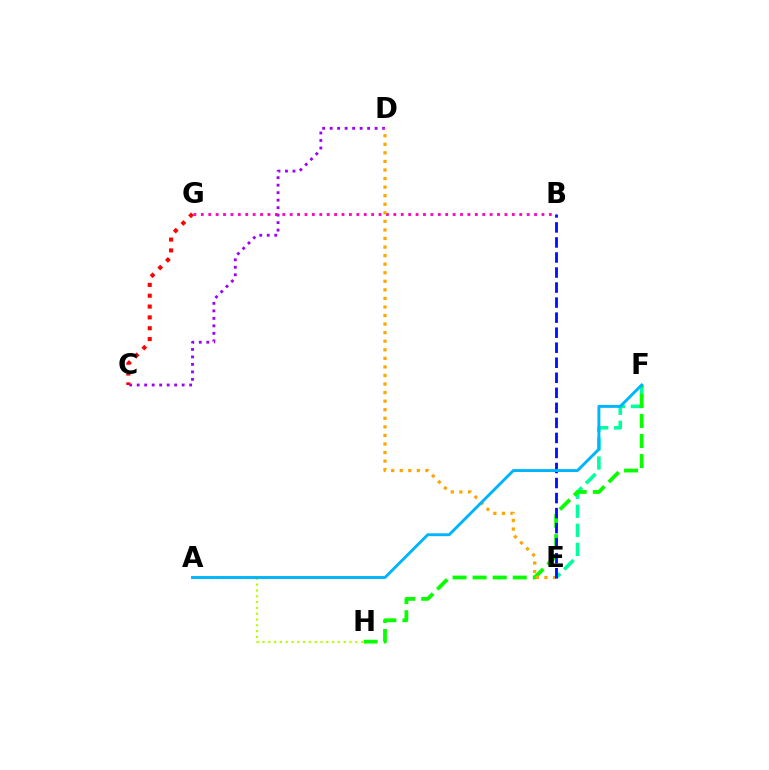{('C', 'D'): [{'color': '#9b00ff', 'line_style': 'dotted', 'thickness': 2.04}], ('E', 'F'): [{'color': '#00ff9d', 'line_style': 'dashed', 'thickness': 2.59}], ('B', 'G'): [{'color': '#ff00bd', 'line_style': 'dotted', 'thickness': 2.01}], ('F', 'H'): [{'color': '#08ff00', 'line_style': 'dashed', 'thickness': 2.73}], ('D', 'E'): [{'color': '#ffa500', 'line_style': 'dotted', 'thickness': 2.33}], ('B', 'E'): [{'color': '#0010ff', 'line_style': 'dashed', 'thickness': 2.04}], ('C', 'G'): [{'color': '#ff0000', 'line_style': 'dotted', 'thickness': 2.94}], ('A', 'H'): [{'color': '#b3ff00', 'line_style': 'dotted', 'thickness': 1.58}], ('A', 'F'): [{'color': '#00b5ff', 'line_style': 'solid', 'thickness': 2.1}]}